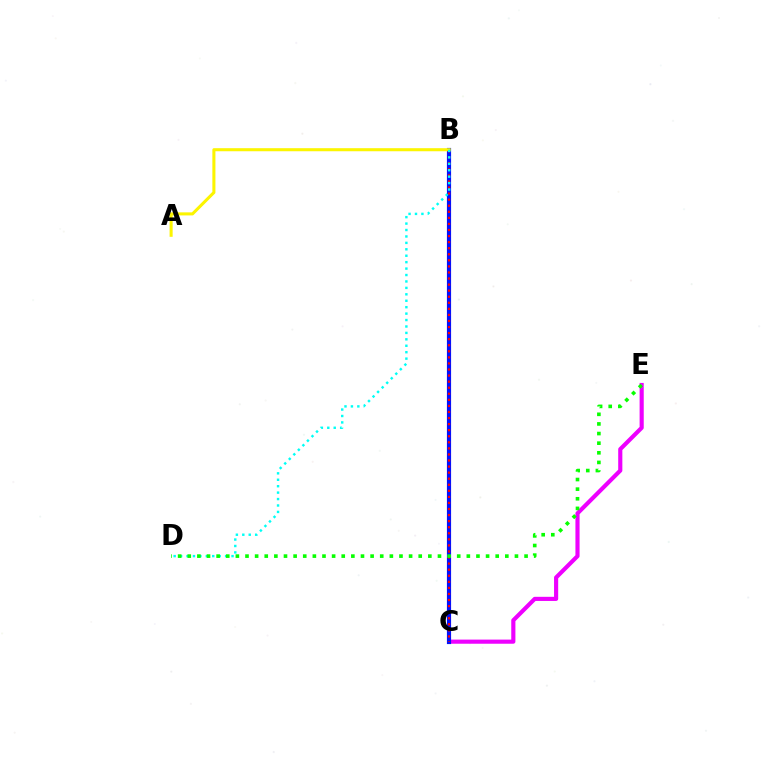{('C', 'E'): [{'color': '#ee00ff', 'line_style': 'solid', 'thickness': 2.98}], ('B', 'C'): [{'color': '#0010ff', 'line_style': 'solid', 'thickness': 3.0}, {'color': '#ff0000', 'line_style': 'dotted', 'thickness': 1.65}], ('A', 'B'): [{'color': '#fcf500', 'line_style': 'solid', 'thickness': 2.2}], ('B', 'D'): [{'color': '#00fff6', 'line_style': 'dotted', 'thickness': 1.75}], ('D', 'E'): [{'color': '#08ff00', 'line_style': 'dotted', 'thickness': 2.61}]}